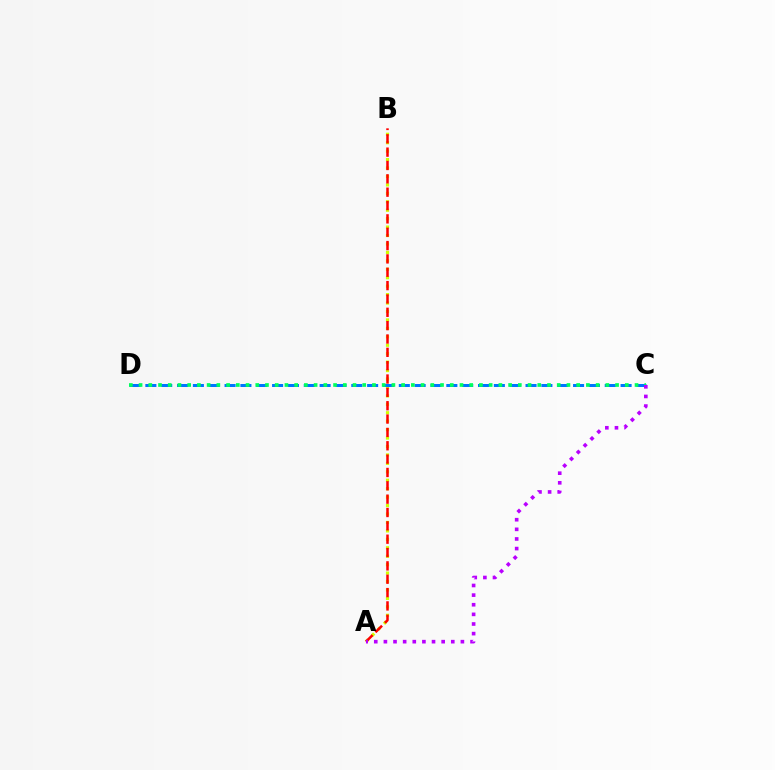{('A', 'B'): [{'color': '#d1ff00', 'line_style': 'dotted', 'thickness': 2.29}, {'color': '#ff0000', 'line_style': 'dashed', 'thickness': 1.81}], ('C', 'D'): [{'color': '#0074ff', 'line_style': 'dashed', 'thickness': 2.15}, {'color': '#00ff5c', 'line_style': 'dotted', 'thickness': 2.64}], ('A', 'C'): [{'color': '#b900ff', 'line_style': 'dotted', 'thickness': 2.62}]}